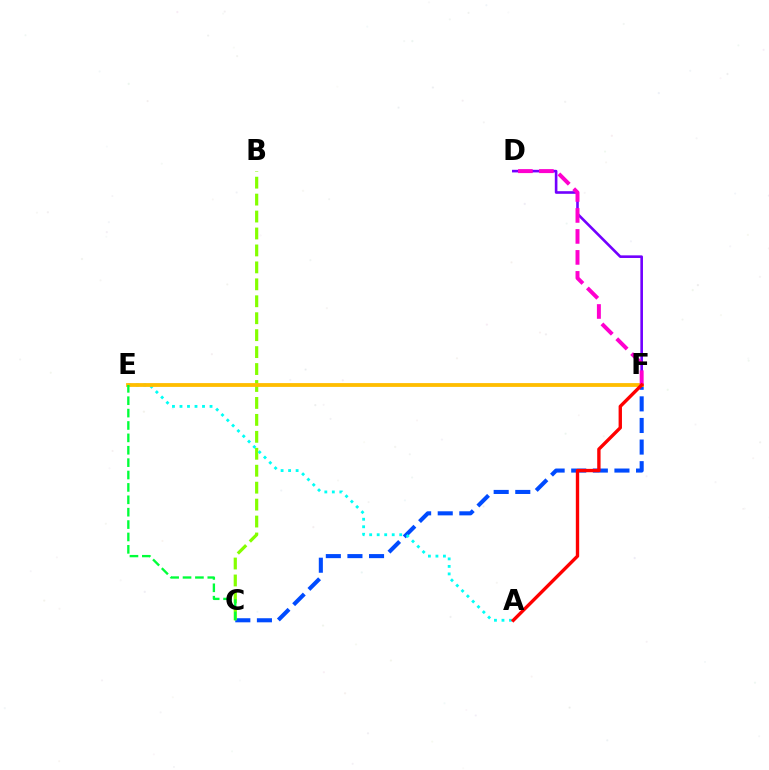{('C', 'F'): [{'color': '#004bff', 'line_style': 'dashed', 'thickness': 2.93}], ('B', 'C'): [{'color': '#84ff00', 'line_style': 'dashed', 'thickness': 2.3}], ('D', 'F'): [{'color': '#7200ff', 'line_style': 'solid', 'thickness': 1.88}, {'color': '#ff00cf', 'line_style': 'dashed', 'thickness': 2.85}], ('A', 'E'): [{'color': '#00fff6', 'line_style': 'dotted', 'thickness': 2.04}], ('E', 'F'): [{'color': '#ffbd00', 'line_style': 'solid', 'thickness': 2.74}], ('C', 'E'): [{'color': '#00ff39', 'line_style': 'dashed', 'thickness': 1.68}], ('A', 'F'): [{'color': '#ff0000', 'line_style': 'solid', 'thickness': 2.42}]}